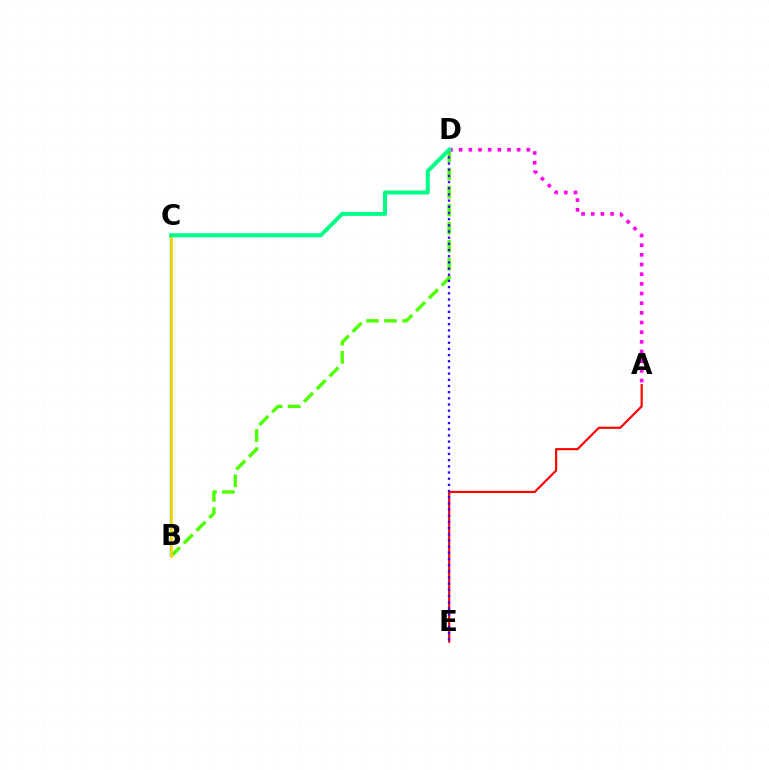{('B', 'D'): [{'color': '#4fff00', 'line_style': 'dashed', 'thickness': 2.45}], ('B', 'C'): [{'color': '#009eff', 'line_style': 'solid', 'thickness': 1.72}, {'color': '#ffd500', 'line_style': 'solid', 'thickness': 2.0}], ('A', 'E'): [{'color': '#ff0000', 'line_style': 'solid', 'thickness': 1.55}], ('D', 'E'): [{'color': '#3700ff', 'line_style': 'dotted', 'thickness': 1.68}], ('A', 'D'): [{'color': '#ff00ed', 'line_style': 'dotted', 'thickness': 2.63}], ('C', 'D'): [{'color': '#00ff86', 'line_style': 'solid', 'thickness': 2.87}]}